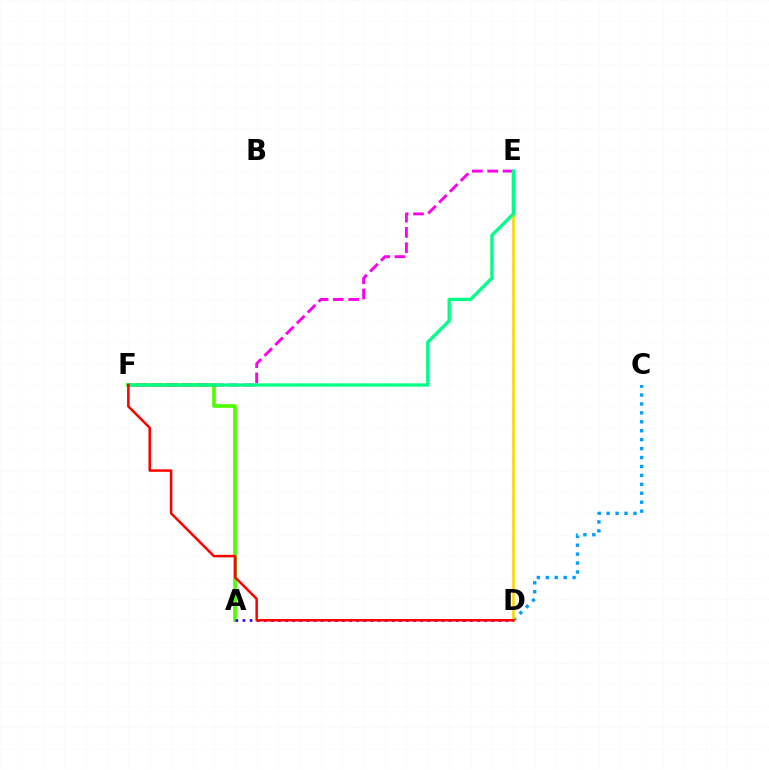{('A', 'F'): [{'color': '#4fff00', 'line_style': 'solid', 'thickness': 2.65}], ('C', 'D'): [{'color': '#009eff', 'line_style': 'dotted', 'thickness': 2.43}], ('D', 'E'): [{'color': '#ffd500', 'line_style': 'solid', 'thickness': 1.87}], ('A', 'D'): [{'color': '#3700ff', 'line_style': 'dotted', 'thickness': 1.93}], ('E', 'F'): [{'color': '#ff00ed', 'line_style': 'dashed', 'thickness': 2.08}, {'color': '#00ff86', 'line_style': 'solid', 'thickness': 2.39}], ('D', 'F'): [{'color': '#ff0000', 'line_style': 'solid', 'thickness': 1.82}]}